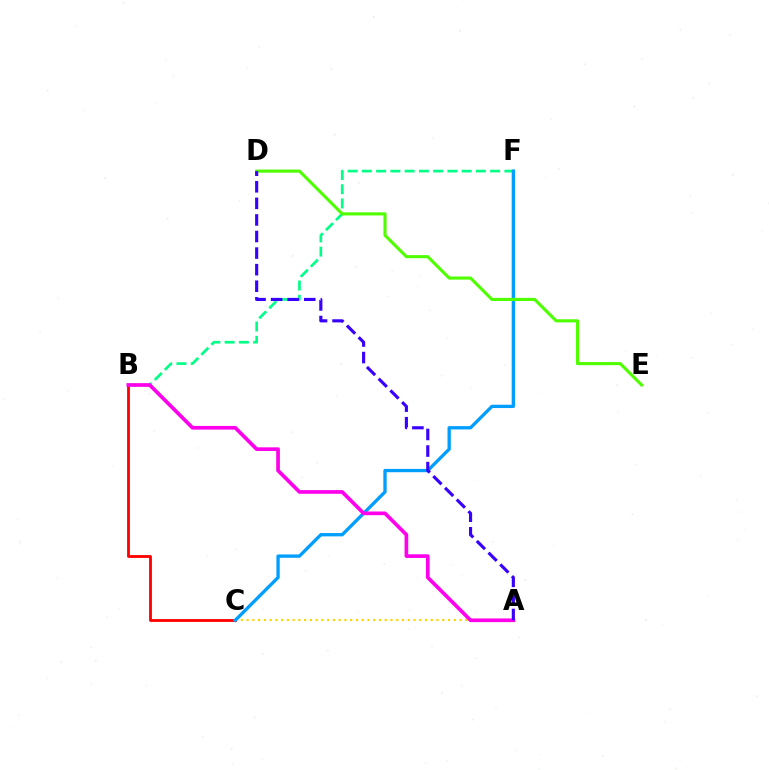{('B', 'C'): [{'color': '#ff0000', 'line_style': 'solid', 'thickness': 2.03}], ('B', 'F'): [{'color': '#00ff86', 'line_style': 'dashed', 'thickness': 1.94}], ('A', 'C'): [{'color': '#ffd500', 'line_style': 'dotted', 'thickness': 1.56}], ('C', 'F'): [{'color': '#009eff', 'line_style': 'solid', 'thickness': 2.38}], ('D', 'E'): [{'color': '#4fff00', 'line_style': 'solid', 'thickness': 2.24}], ('A', 'B'): [{'color': '#ff00ed', 'line_style': 'solid', 'thickness': 2.65}], ('A', 'D'): [{'color': '#3700ff', 'line_style': 'dashed', 'thickness': 2.25}]}